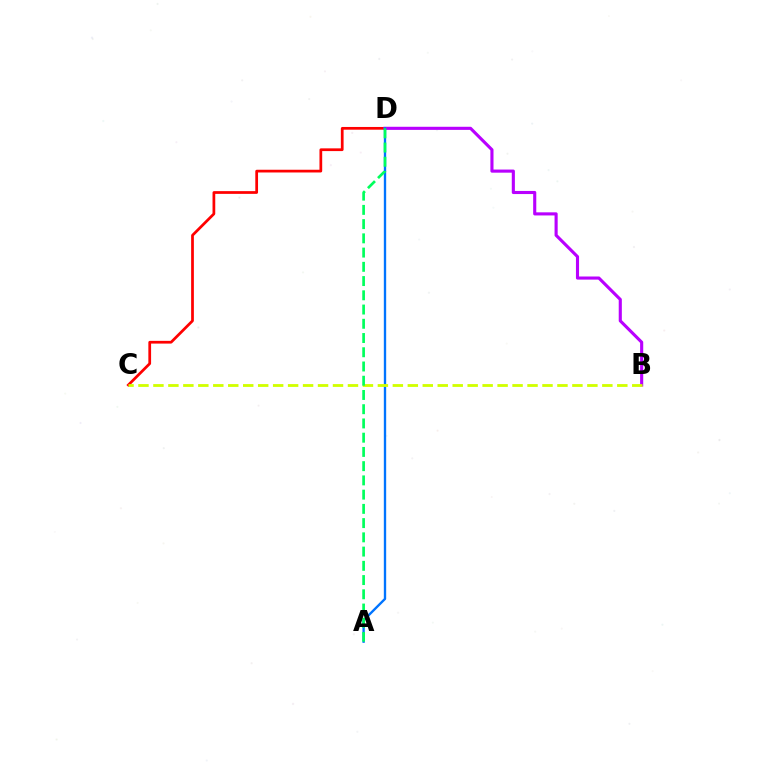{('C', 'D'): [{'color': '#ff0000', 'line_style': 'solid', 'thickness': 1.97}], ('B', 'D'): [{'color': '#b900ff', 'line_style': 'solid', 'thickness': 2.24}], ('A', 'D'): [{'color': '#0074ff', 'line_style': 'solid', 'thickness': 1.69}, {'color': '#00ff5c', 'line_style': 'dashed', 'thickness': 1.93}], ('B', 'C'): [{'color': '#d1ff00', 'line_style': 'dashed', 'thickness': 2.03}]}